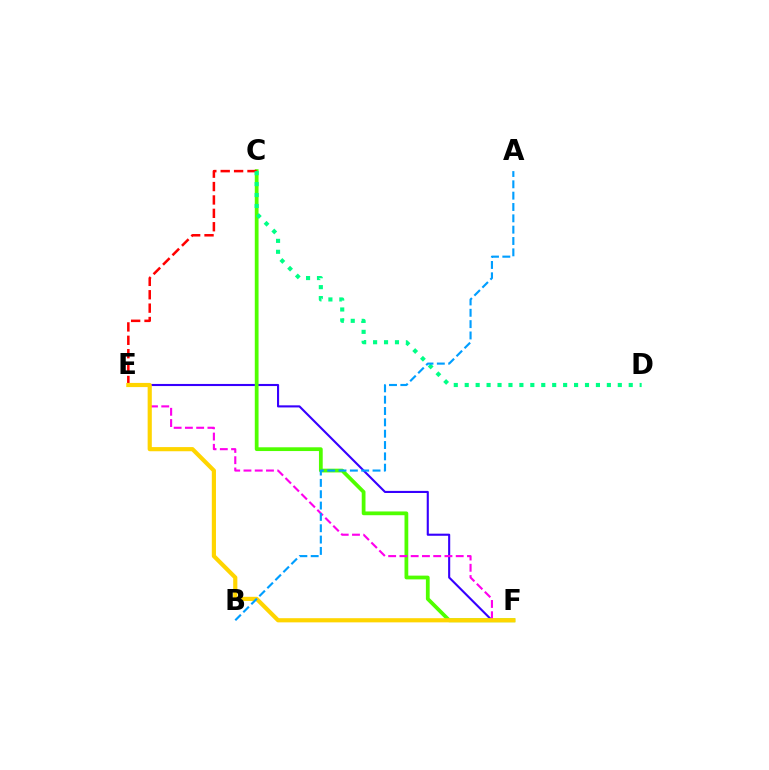{('E', 'F'): [{'color': '#3700ff', 'line_style': 'solid', 'thickness': 1.52}, {'color': '#ff00ed', 'line_style': 'dashed', 'thickness': 1.53}, {'color': '#ffd500', 'line_style': 'solid', 'thickness': 3.0}], ('C', 'F'): [{'color': '#4fff00', 'line_style': 'solid', 'thickness': 2.71}], ('C', 'E'): [{'color': '#ff0000', 'line_style': 'dashed', 'thickness': 1.82}], ('C', 'D'): [{'color': '#00ff86', 'line_style': 'dotted', 'thickness': 2.97}], ('A', 'B'): [{'color': '#009eff', 'line_style': 'dashed', 'thickness': 1.54}]}